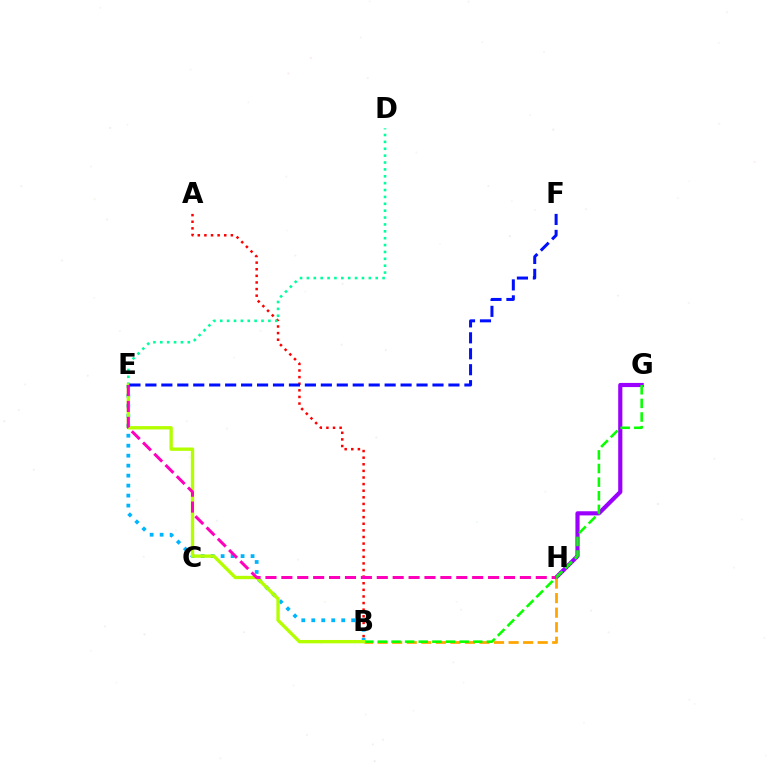{('A', 'B'): [{'color': '#ff0000', 'line_style': 'dotted', 'thickness': 1.8}], ('D', 'E'): [{'color': '#00ff9d', 'line_style': 'dotted', 'thickness': 1.87}], ('G', 'H'): [{'color': '#9b00ff', 'line_style': 'solid', 'thickness': 2.99}], ('B', 'H'): [{'color': '#ffa500', 'line_style': 'dashed', 'thickness': 1.98}], ('B', 'E'): [{'color': '#00b5ff', 'line_style': 'dotted', 'thickness': 2.71}, {'color': '#b3ff00', 'line_style': 'solid', 'thickness': 2.41}], ('B', 'G'): [{'color': '#08ff00', 'line_style': 'dashed', 'thickness': 1.85}], ('E', 'H'): [{'color': '#ff00bd', 'line_style': 'dashed', 'thickness': 2.16}], ('E', 'F'): [{'color': '#0010ff', 'line_style': 'dashed', 'thickness': 2.17}]}